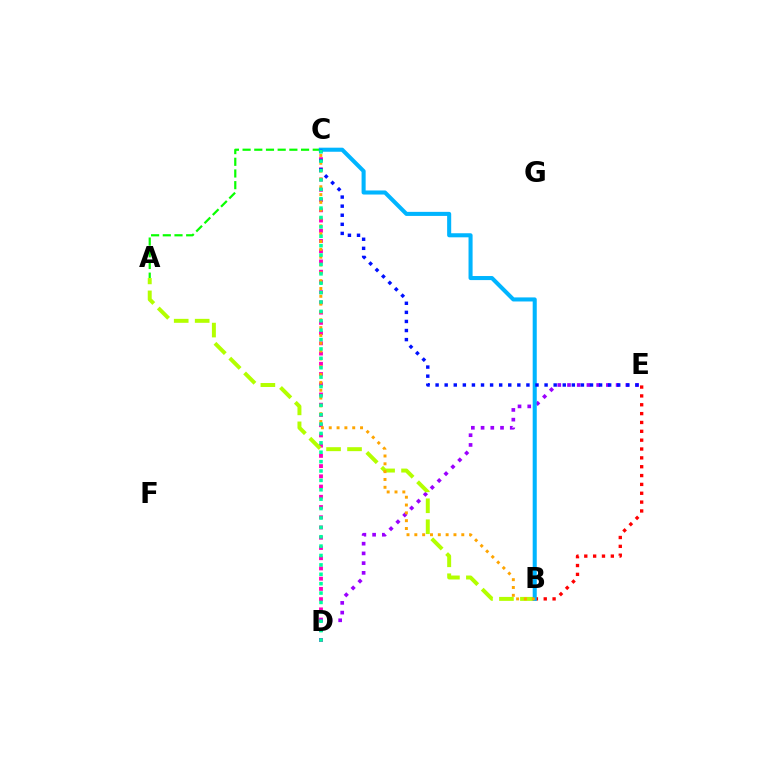{('C', 'D'): [{'color': '#ff00bd', 'line_style': 'dotted', 'thickness': 2.78}, {'color': '#00ff9d', 'line_style': 'dotted', 'thickness': 2.55}], ('B', 'E'): [{'color': '#ff0000', 'line_style': 'dotted', 'thickness': 2.4}], ('A', 'C'): [{'color': '#08ff00', 'line_style': 'dashed', 'thickness': 1.59}], ('D', 'E'): [{'color': '#9b00ff', 'line_style': 'dotted', 'thickness': 2.64}], ('A', 'B'): [{'color': '#b3ff00', 'line_style': 'dashed', 'thickness': 2.85}], ('B', 'C'): [{'color': '#00b5ff', 'line_style': 'solid', 'thickness': 2.93}, {'color': '#ffa500', 'line_style': 'dotted', 'thickness': 2.13}], ('C', 'E'): [{'color': '#0010ff', 'line_style': 'dotted', 'thickness': 2.47}]}